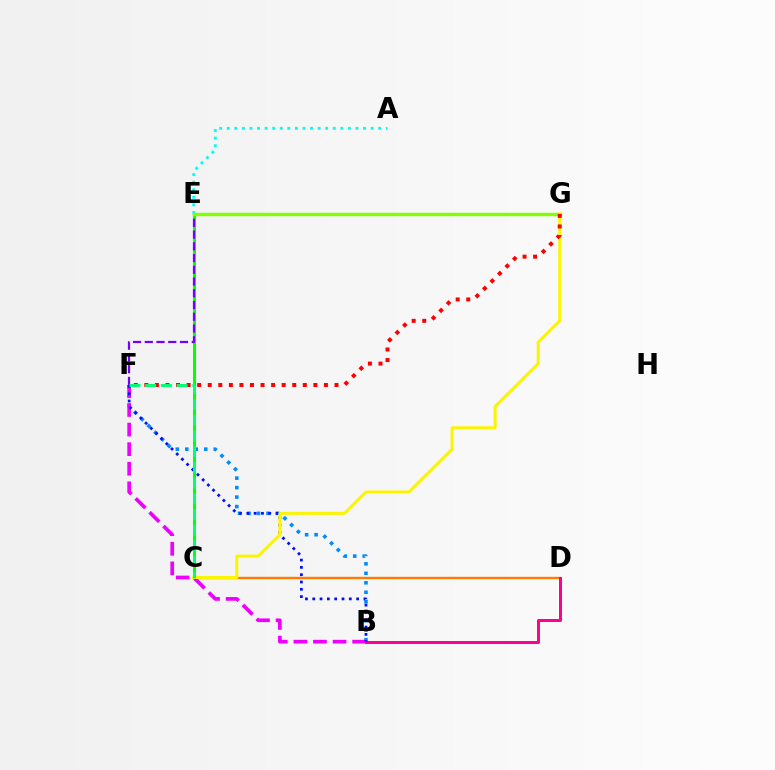{('C', 'D'): [{'color': '#ff7c00', 'line_style': 'solid', 'thickness': 1.73}], ('B', 'F'): [{'color': '#008cff', 'line_style': 'dotted', 'thickness': 2.58}, {'color': '#ee00ff', 'line_style': 'dashed', 'thickness': 2.66}, {'color': '#0010ff', 'line_style': 'dotted', 'thickness': 1.99}], ('C', 'E'): [{'color': '#08ff00', 'line_style': 'solid', 'thickness': 2.18}], ('A', 'E'): [{'color': '#00fff6', 'line_style': 'dotted', 'thickness': 2.06}], ('E', 'F'): [{'color': '#7200ff', 'line_style': 'dashed', 'thickness': 1.59}], ('E', 'G'): [{'color': '#84ff00', 'line_style': 'solid', 'thickness': 2.46}], ('B', 'D'): [{'color': '#ff0094', 'line_style': 'solid', 'thickness': 2.16}], ('C', 'G'): [{'color': '#fcf500', 'line_style': 'solid', 'thickness': 2.15}], ('F', 'G'): [{'color': '#ff0000', 'line_style': 'dotted', 'thickness': 2.87}], ('C', 'F'): [{'color': '#00ff74', 'line_style': 'dashed', 'thickness': 2.13}]}